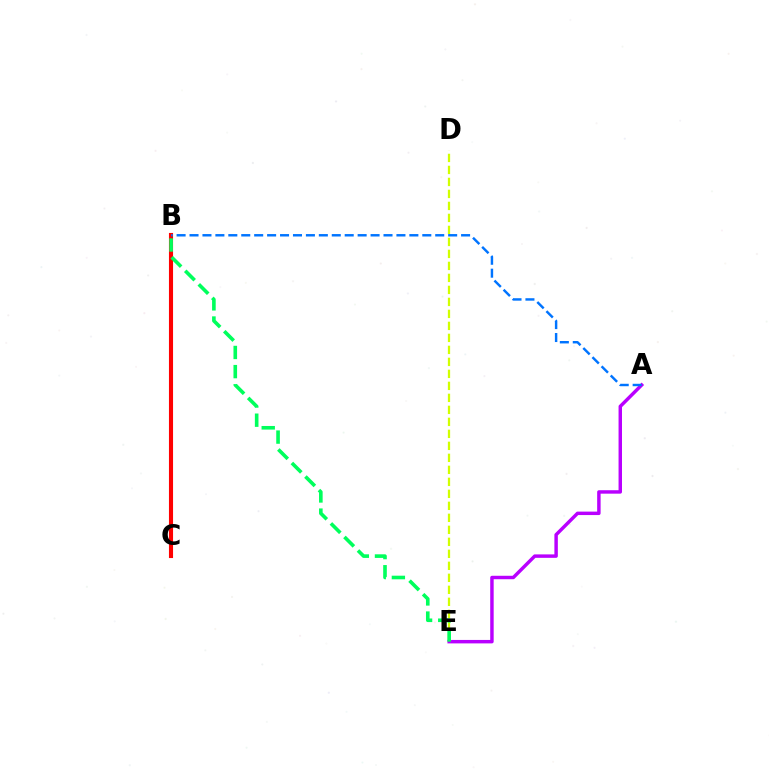{('D', 'E'): [{'color': '#d1ff00', 'line_style': 'dashed', 'thickness': 1.63}], ('A', 'E'): [{'color': '#b900ff', 'line_style': 'solid', 'thickness': 2.48}], ('B', 'C'): [{'color': '#ff0000', 'line_style': 'solid', 'thickness': 2.95}], ('B', 'E'): [{'color': '#00ff5c', 'line_style': 'dashed', 'thickness': 2.6}], ('A', 'B'): [{'color': '#0074ff', 'line_style': 'dashed', 'thickness': 1.76}]}